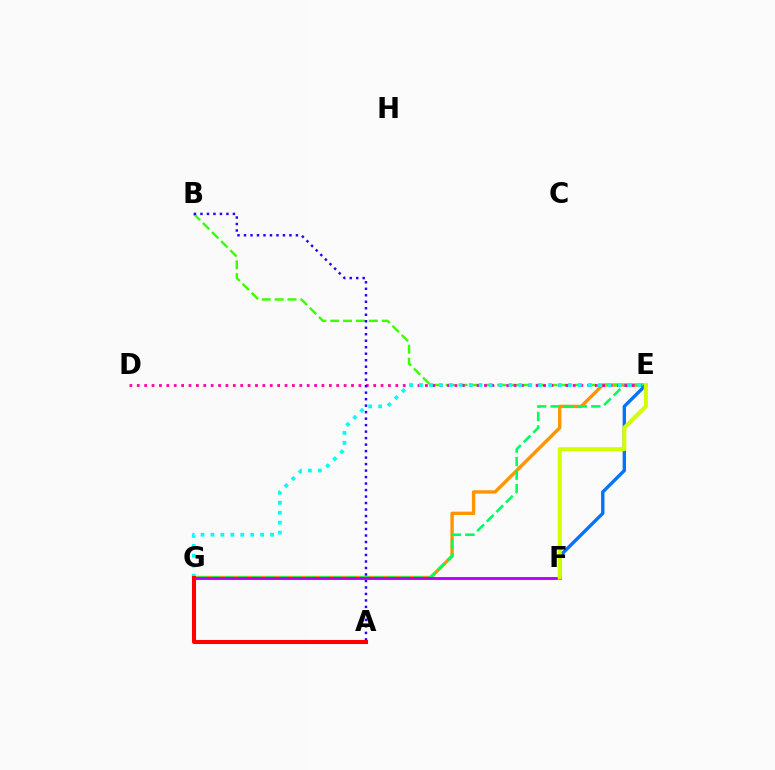{('E', 'G'): [{'color': '#ff9400', 'line_style': 'solid', 'thickness': 2.43}, {'color': '#00ff5c', 'line_style': 'dashed', 'thickness': 1.84}, {'color': '#00fff6', 'line_style': 'dotted', 'thickness': 2.7}], ('B', 'E'): [{'color': '#3dff00', 'line_style': 'dashed', 'thickness': 1.75}], ('D', 'E'): [{'color': '#ff00ac', 'line_style': 'dotted', 'thickness': 2.01}], ('A', 'B'): [{'color': '#2500ff', 'line_style': 'dotted', 'thickness': 1.76}], ('F', 'G'): [{'color': '#b900ff', 'line_style': 'solid', 'thickness': 2.08}], ('A', 'G'): [{'color': '#ff0000', 'line_style': 'solid', 'thickness': 2.92}], ('E', 'F'): [{'color': '#0074ff', 'line_style': 'solid', 'thickness': 2.42}, {'color': '#d1ff00', 'line_style': 'solid', 'thickness': 2.91}]}